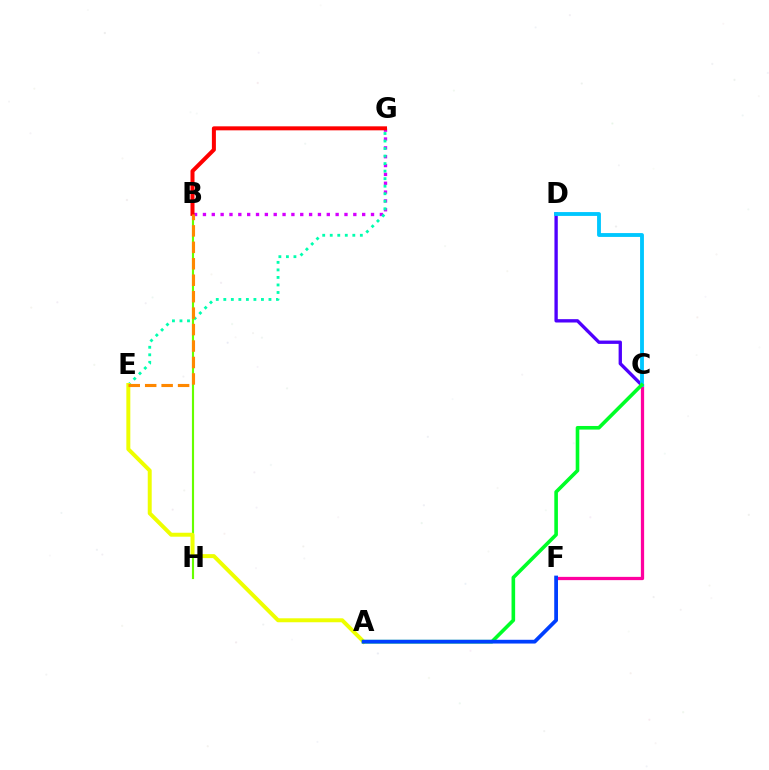{('B', 'G'): [{'color': '#d600ff', 'line_style': 'dotted', 'thickness': 2.4}, {'color': '#ff0000', 'line_style': 'solid', 'thickness': 2.88}], ('C', 'F'): [{'color': '#ff00a0', 'line_style': 'solid', 'thickness': 2.35}], ('C', 'D'): [{'color': '#4f00ff', 'line_style': 'solid', 'thickness': 2.4}, {'color': '#00c7ff', 'line_style': 'solid', 'thickness': 2.77}], ('E', 'G'): [{'color': '#00ffaf', 'line_style': 'dotted', 'thickness': 2.05}], ('B', 'H'): [{'color': '#66ff00', 'line_style': 'solid', 'thickness': 1.54}], ('A', 'E'): [{'color': '#eeff00', 'line_style': 'solid', 'thickness': 2.85}], ('B', 'E'): [{'color': '#ff8800', 'line_style': 'dashed', 'thickness': 2.24}], ('A', 'C'): [{'color': '#00ff27', 'line_style': 'solid', 'thickness': 2.6}], ('A', 'F'): [{'color': '#003fff', 'line_style': 'solid', 'thickness': 2.7}]}